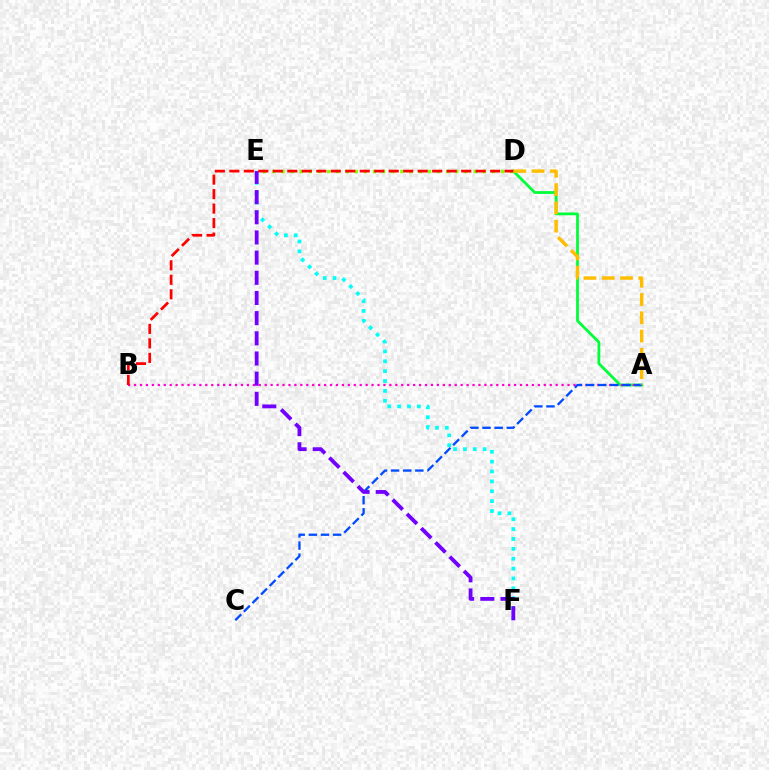{('E', 'F'): [{'color': '#00fff6', 'line_style': 'dotted', 'thickness': 2.68}, {'color': '#7200ff', 'line_style': 'dashed', 'thickness': 2.74}], ('A', 'D'): [{'color': '#00ff39', 'line_style': 'solid', 'thickness': 2.01}, {'color': '#ffbd00', 'line_style': 'dashed', 'thickness': 2.49}], ('A', 'B'): [{'color': '#ff00cf', 'line_style': 'dotted', 'thickness': 1.61}], ('A', 'C'): [{'color': '#004bff', 'line_style': 'dashed', 'thickness': 1.65}], ('D', 'E'): [{'color': '#84ff00', 'line_style': 'dotted', 'thickness': 2.49}], ('B', 'D'): [{'color': '#ff0000', 'line_style': 'dashed', 'thickness': 1.97}]}